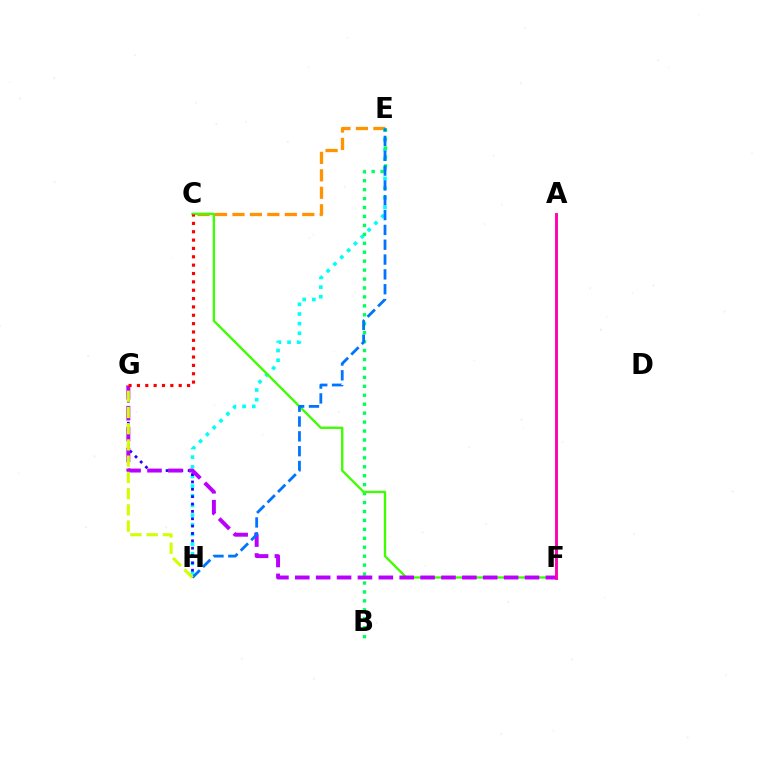{('C', 'E'): [{'color': '#ff9400', 'line_style': 'dashed', 'thickness': 2.37}], ('E', 'H'): [{'color': '#00fff6', 'line_style': 'dotted', 'thickness': 2.62}, {'color': '#0074ff', 'line_style': 'dashed', 'thickness': 2.01}], ('B', 'E'): [{'color': '#00ff5c', 'line_style': 'dotted', 'thickness': 2.43}], ('C', 'F'): [{'color': '#3dff00', 'line_style': 'solid', 'thickness': 1.68}], ('G', 'H'): [{'color': '#2500ff', 'line_style': 'dotted', 'thickness': 2.0}, {'color': '#d1ff00', 'line_style': 'dashed', 'thickness': 2.2}], ('F', 'G'): [{'color': '#b900ff', 'line_style': 'dashed', 'thickness': 2.84}], ('A', 'F'): [{'color': '#ff00ac', 'line_style': 'solid', 'thickness': 2.08}], ('C', 'G'): [{'color': '#ff0000', 'line_style': 'dotted', 'thickness': 2.27}]}